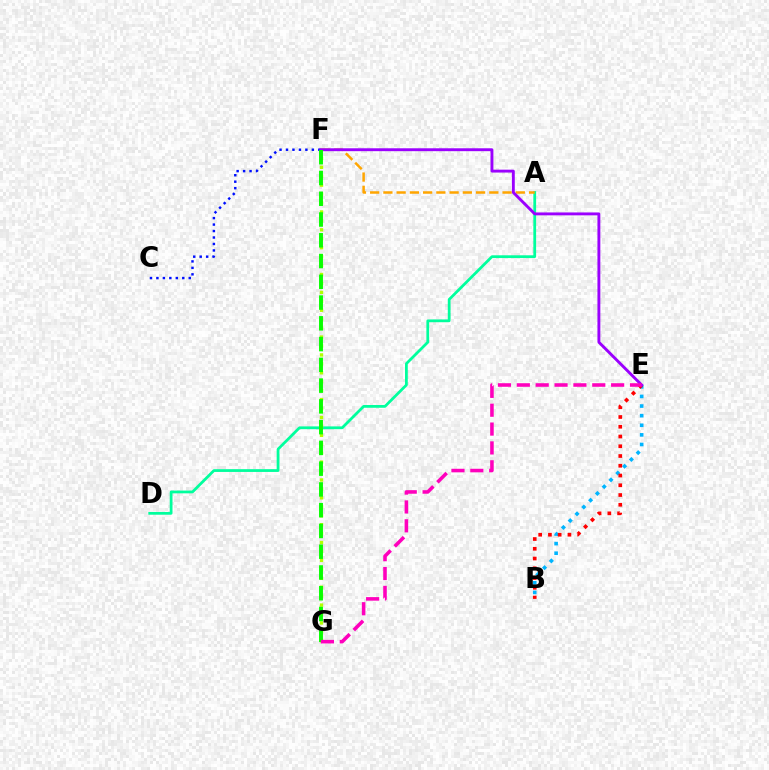{('A', 'D'): [{'color': '#00ff9d', 'line_style': 'solid', 'thickness': 1.99}], ('C', 'F'): [{'color': '#0010ff', 'line_style': 'dotted', 'thickness': 1.76}], ('B', 'E'): [{'color': '#00b5ff', 'line_style': 'dotted', 'thickness': 2.61}, {'color': '#ff0000', 'line_style': 'dotted', 'thickness': 2.65}], ('A', 'F'): [{'color': '#ffa500', 'line_style': 'dashed', 'thickness': 1.8}], ('E', 'F'): [{'color': '#9b00ff', 'line_style': 'solid', 'thickness': 2.08}], ('F', 'G'): [{'color': '#b3ff00', 'line_style': 'dotted', 'thickness': 2.43}, {'color': '#08ff00', 'line_style': 'dashed', 'thickness': 2.82}], ('E', 'G'): [{'color': '#ff00bd', 'line_style': 'dashed', 'thickness': 2.56}]}